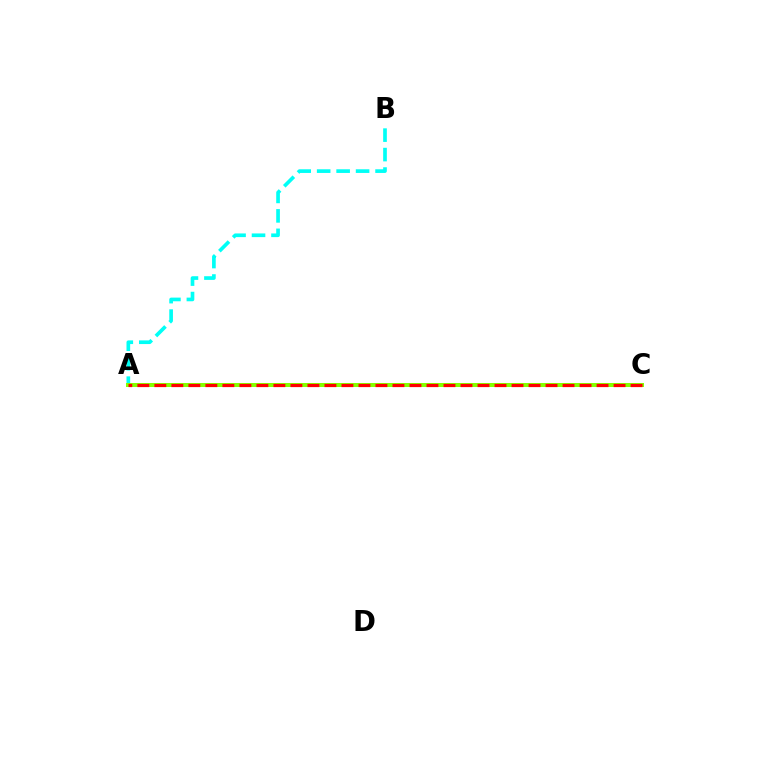{('A', 'B'): [{'color': '#00fff6', 'line_style': 'dashed', 'thickness': 2.64}], ('A', 'C'): [{'color': '#7200ff', 'line_style': 'dashed', 'thickness': 1.6}, {'color': '#84ff00', 'line_style': 'solid', 'thickness': 2.89}, {'color': '#ff0000', 'line_style': 'dashed', 'thickness': 2.31}]}